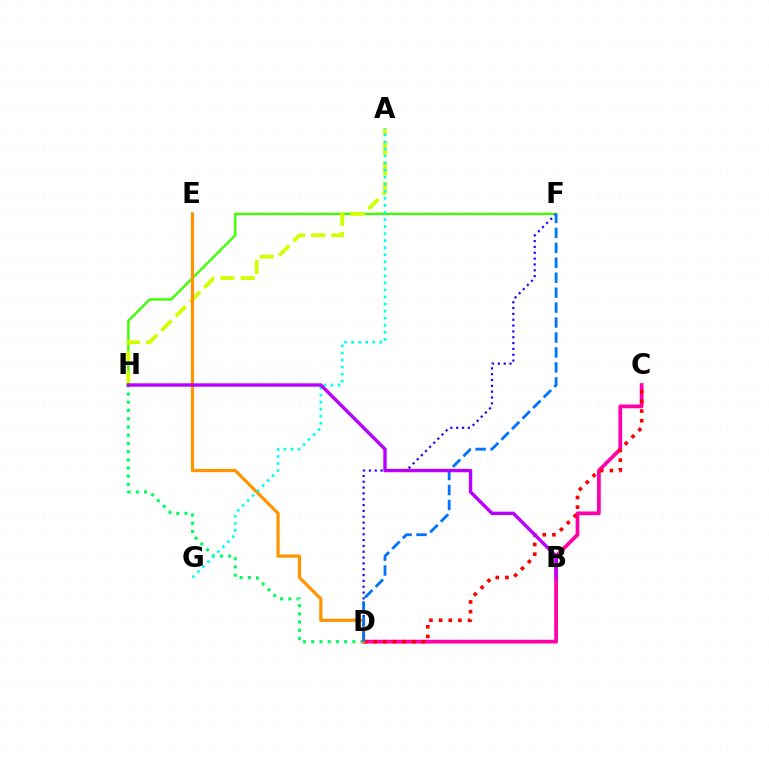{('F', 'H'): [{'color': '#3dff00', 'line_style': 'solid', 'thickness': 1.71}], ('D', 'H'): [{'color': '#00ff5c', 'line_style': 'dotted', 'thickness': 2.23}], ('A', 'H'): [{'color': '#d1ff00', 'line_style': 'dashed', 'thickness': 2.74}], ('C', 'D'): [{'color': '#ff00ac', 'line_style': 'solid', 'thickness': 2.69}, {'color': '#ff0000', 'line_style': 'dotted', 'thickness': 2.62}], ('D', 'F'): [{'color': '#2500ff', 'line_style': 'dotted', 'thickness': 1.58}, {'color': '#0074ff', 'line_style': 'dashed', 'thickness': 2.03}], ('D', 'E'): [{'color': '#ff9400', 'line_style': 'solid', 'thickness': 2.31}], ('A', 'G'): [{'color': '#00fff6', 'line_style': 'dotted', 'thickness': 1.92}], ('B', 'H'): [{'color': '#b900ff', 'line_style': 'solid', 'thickness': 2.44}]}